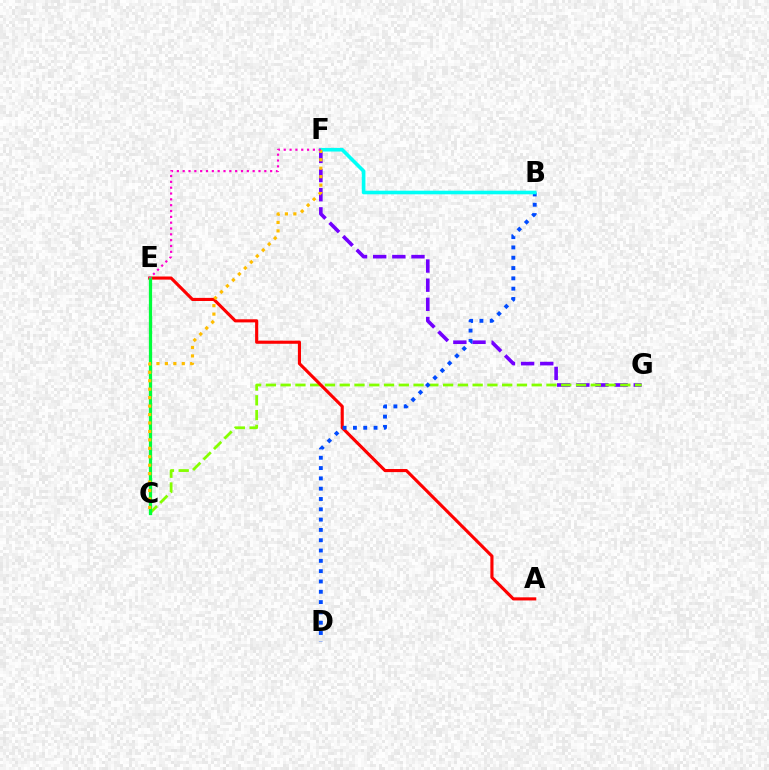{('F', 'G'): [{'color': '#7200ff', 'line_style': 'dashed', 'thickness': 2.6}], ('C', 'G'): [{'color': '#84ff00', 'line_style': 'dashed', 'thickness': 2.01}], ('A', 'E'): [{'color': '#ff0000', 'line_style': 'solid', 'thickness': 2.24}], ('B', 'D'): [{'color': '#004bff', 'line_style': 'dotted', 'thickness': 2.8}], ('B', 'F'): [{'color': '#00fff6', 'line_style': 'solid', 'thickness': 2.6}], ('C', 'E'): [{'color': '#00ff39', 'line_style': 'solid', 'thickness': 2.35}], ('C', 'F'): [{'color': '#ffbd00', 'line_style': 'dotted', 'thickness': 2.3}], ('E', 'F'): [{'color': '#ff00cf', 'line_style': 'dotted', 'thickness': 1.58}]}